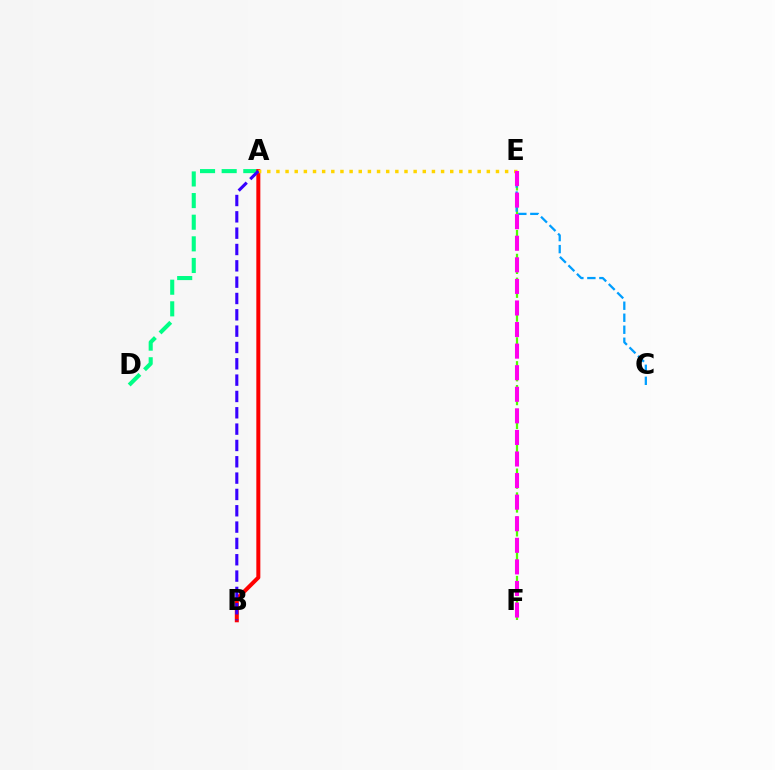{('E', 'F'): [{'color': '#4fff00', 'line_style': 'dashed', 'thickness': 1.62}, {'color': '#ff00ed', 'line_style': 'dashed', 'thickness': 2.93}], ('A', 'D'): [{'color': '#00ff86', 'line_style': 'dashed', 'thickness': 2.94}], ('A', 'B'): [{'color': '#ff0000', 'line_style': 'solid', 'thickness': 2.88}, {'color': '#3700ff', 'line_style': 'dashed', 'thickness': 2.22}], ('A', 'E'): [{'color': '#ffd500', 'line_style': 'dotted', 'thickness': 2.49}], ('C', 'E'): [{'color': '#009eff', 'line_style': 'dashed', 'thickness': 1.63}]}